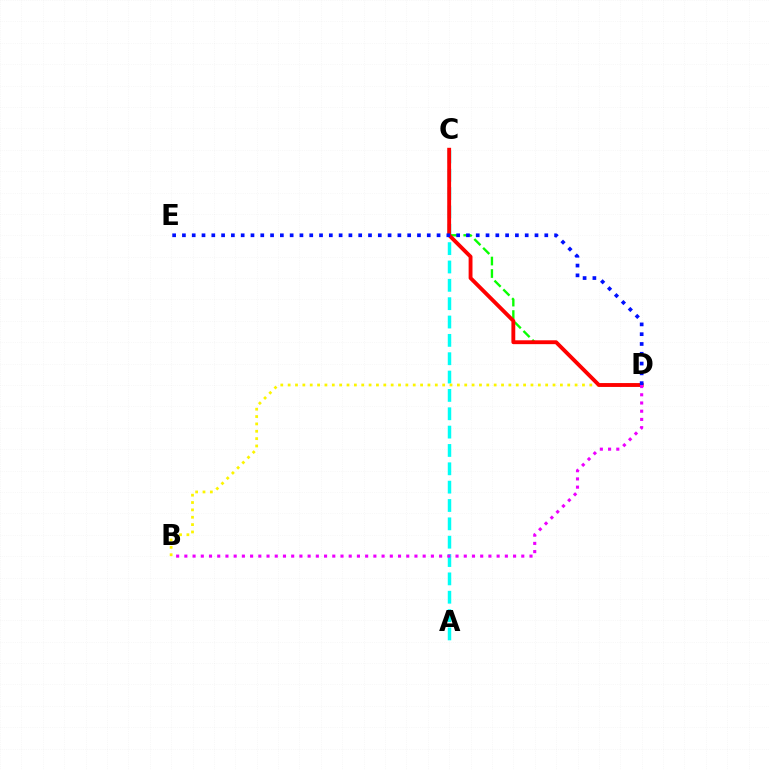{('A', 'C'): [{'color': '#00fff6', 'line_style': 'dashed', 'thickness': 2.49}], ('C', 'D'): [{'color': '#08ff00', 'line_style': 'dashed', 'thickness': 1.69}, {'color': '#ff0000', 'line_style': 'solid', 'thickness': 2.78}], ('B', 'D'): [{'color': '#fcf500', 'line_style': 'dotted', 'thickness': 2.0}, {'color': '#ee00ff', 'line_style': 'dotted', 'thickness': 2.23}], ('D', 'E'): [{'color': '#0010ff', 'line_style': 'dotted', 'thickness': 2.66}]}